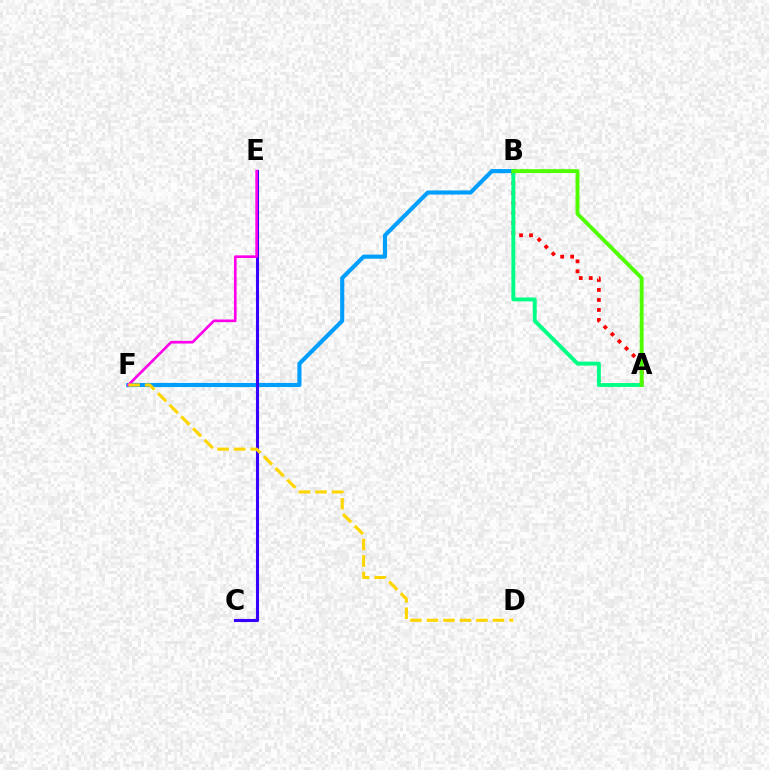{('B', 'F'): [{'color': '#009eff', 'line_style': 'solid', 'thickness': 2.95}], ('C', 'E'): [{'color': '#3700ff', 'line_style': 'solid', 'thickness': 2.22}], ('A', 'B'): [{'color': '#ff0000', 'line_style': 'dotted', 'thickness': 2.72}, {'color': '#00ff86', 'line_style': 'solid', 'thickness': 2.83}, {'color': '#4fff00', 'line_style': 'solid', 'thickness': 2.8}], ('E', 'F'): [{'color': '#ff00ed', 'line_style': 'solid', 'thickness': 1.92}], ('D', 'F'): [{'color': '#ffd500', 'line_style': 'dashed', 'thickness': 2.24}]}